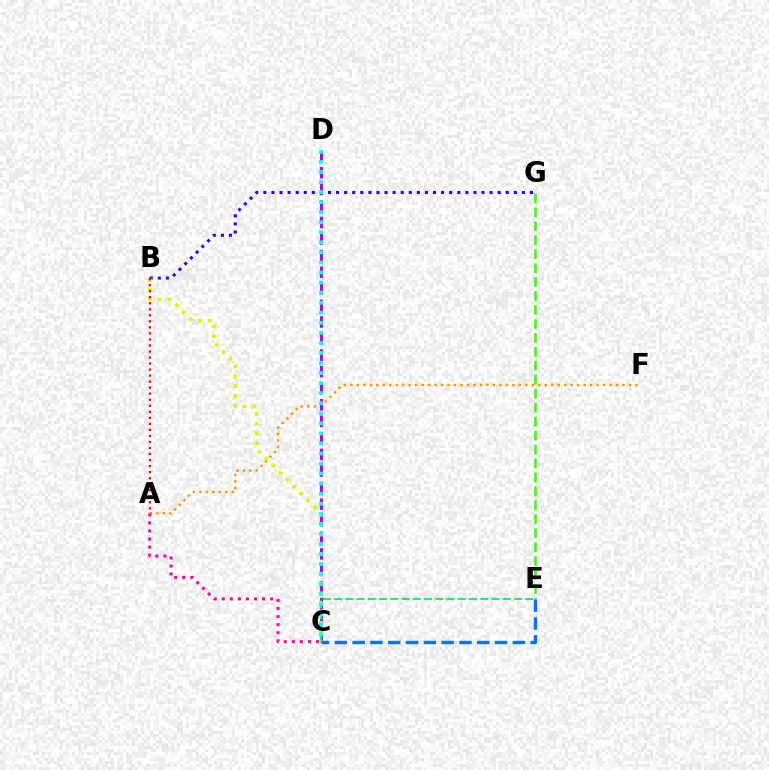{('A', 'F'): [{'color': '#ff9400', 'line_style': 'dotted', 'thickness': 1.76}], ('B', 'G'): [{'color': '#2500ff', 'line_style': 'dotted', 'thickness': 2.2}], ('C', 'D'): [{'color': '#b900ff', 'line_style': 'dashed', 'thickness': 2.25}, {'color': '#00fff6', 'line_style': 'dotted', 'thickness': 2.73}], ('C', 'E'): [{'color': '#00ff5c', 'line_style': 'dashed', 'thickness': 1.53}, {'color': '#0074ff', 'line_style': 'dashed', 'thickness': 2.42}], ('E', 'G'): [{'color': '#3dff00', 'line_style': 'dashed', 'thickness': 1.9}], ('B', 'C'): [{'color': '#d1ff00', 'line_style': 'dotted', 'thickness': 2.67}], ('A', 'B'): [{'color': '#ff0000', 'line_style': 'dotted', 'thickness': 1.64}], ('A', 'C'): [{'color': '#ff00ac', 'line_style': 'dotted', 'thickness': 2.19}]}